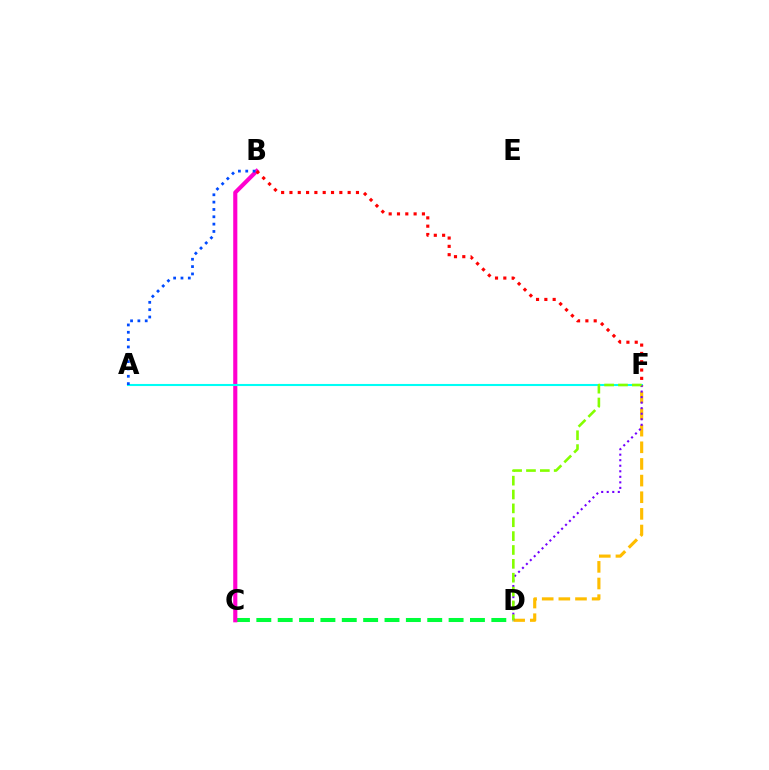{('C', 'D'): [{'color': '#00ff39', 'line_style': 'dashed', 'thickness': 2.9}], ('B', 'C'): [{'color': '#ff00cf', 'line_style': 'solid', 'thickness': 2.96}], ('A', 'F'): [{'color': '#00fff6', 'line_style': 'solid', 'thickness': 1.5}], ('D', 'F'): [{'color': '#ffbd00', 'line_style': 'dashed', 'thickness': 2.26}, {'color': '#7200ff', 'line_style': 'dotted', 'thickness': 1.5}, {'color': '#84ff00', 'line_style': 'dashed', 'thickness': 1.88}], ('A', 'B'): [{'color': '#004bff', 'line_style': 'dotted', 'thickness': 1.99}], ('B', 'F'): [{'color': '#ff0000', 'line_style': 'dotted', 'thickness': 2.26}]}